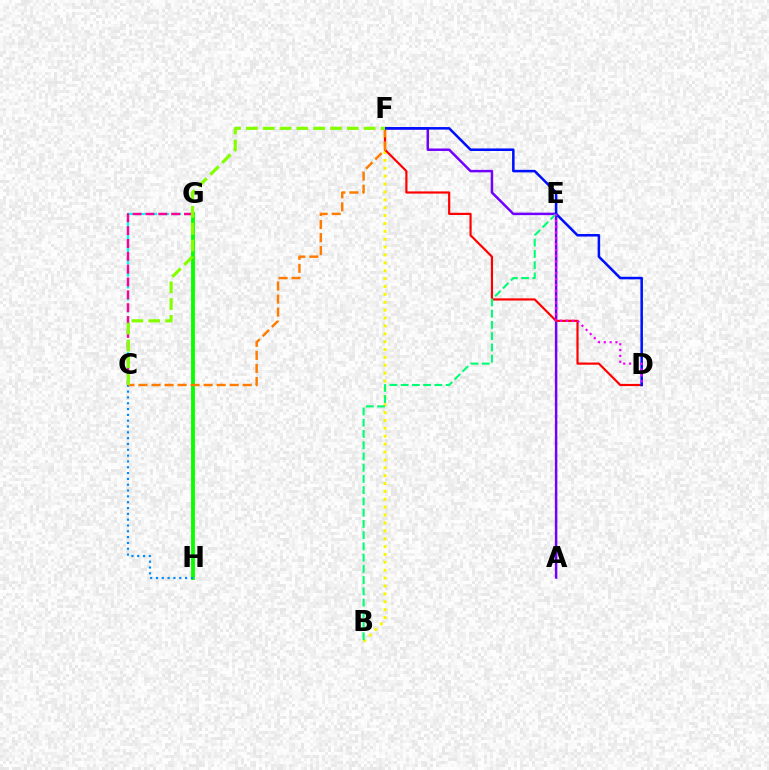{('C', 'G'): [{'color': '#00fff6', 'line_style': 'dashed', 'thickness': 1.62}, {'color': '#ff0094', 'line_style': 'dashed', 'thickness': 1.75}], ('A', 'F'): [{'color': '#7200ff', 'line_style': 'solid', 'thickness': 1.79}], ('G', 'H'): [{'color': '#08ff00', 'line_style': 'solid', 'thickness': 2.76}], ('B', 'F'): [{'color': '#fcf500', 'line_style': 'dotted', 'thickness': 2.14}], ('D', 'F'): [{'color': '#ff0000', 'line_style': 'solid', 'thickness': 1.57}, {'color': '#0010ff', 'line_style': 'solid', 'thickness': 1.83}], ('C', 'H'): [{'color': '#008cff', 'line_style': 'dotted', 'thickness': 1.58}], ('C', 'F'): [{'color': '#ff7c00', 'line_style': 'dashed', 'thickness': 1.77}, {'color': '#84ff00', 'line_style': 'dashed', 'thickness': 2.29}], ('B', 'E'): [{'color': '#00ff74', 'line_style': 'dashed', 'thickness': 1.53}], ('D', 'E'): [{'color': '#ee00ff', 'line_style': 'dotted', 'thickness': 1.59}]}